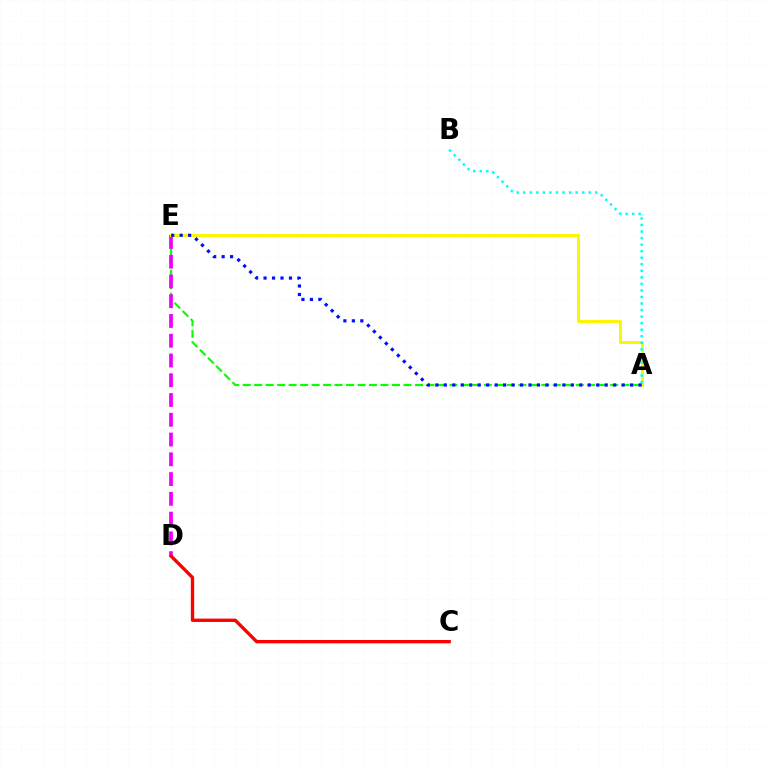{('A', 'E'): [{'color': '#08ff00', 'line_style': 'dashed', 'thickness': 1.56}, {'color': '#fcf500', 'line_style': 'solid', 'thickness': 2.12}, {'color': '#0010ff', 'line_style': 'dotted', 'thickness': 2.3}], ('D', 'E'): [{'color': '#ee00ff', 'line_style': 'dashed', 'thickness': 2.68}], ('C', 'D'): [{'color': '#ff0000', 'line_style': 'solid', 'thickness': 2.4}], ('A', 'B'): [{'color': '#00fff6', 'line_style': 'dotted', 'thickness': 1.78}]}